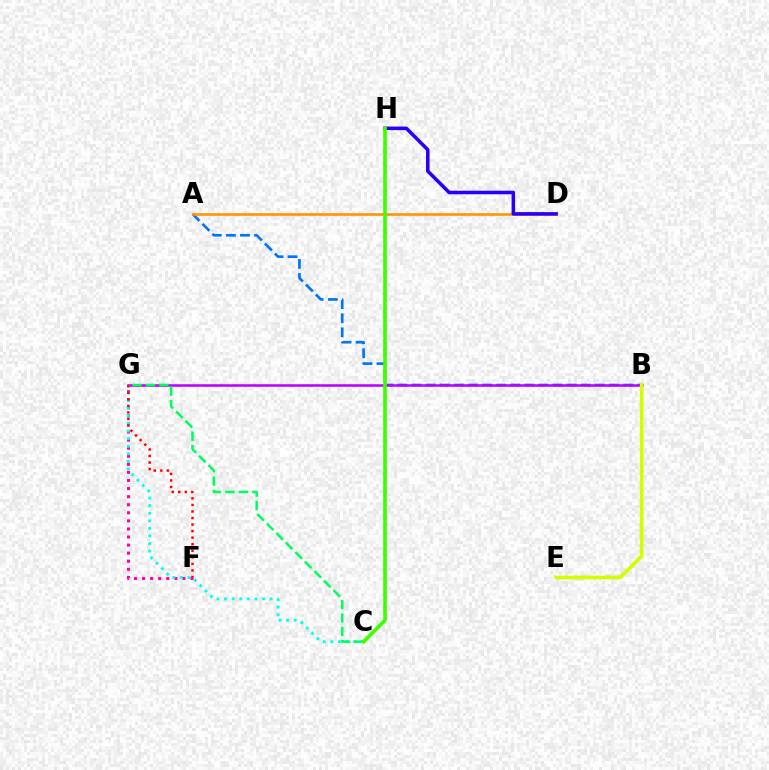{('F', 'G'): [{'color': '#ff00ac', 'line_style': 'dotted', 'thickness': 2.19}, {'color': '#ff0000', 'line_style': 'dotted', 'thickness': 1.78}], ('A', 'B'): [{'color': '#0074ff', 'line_style': 'dashed', 'thickness': 1.92}], ('B', 'G'): [{'color': '#b900ff', 'line_style': 'solid', 'thickness': 1.82}], ('C', 'G'): [{'color': '#00fff6', 'line_style': 'dotted', 'thickness': 2.06}, {'color': '#00ff5c', 'line_style': 'dashed', 'thickness': 1.83}], ('A', 'D'): [{'color': '#ff9400', 'line_style': 'solid', 'thickness': 1.87}], ('D', 'H'): [{'color': '#2500ff', 'line_style': 'solid', 'thickness': 2.55}], ('B', 'E'): [{'color': '#d1ff00', 'line_style': 'solid', 'thickness': 2.63}], ('C', 'H'): [{'color': '#3dff00', 'line_style': 'solid', 'thickness': 2.63}]}